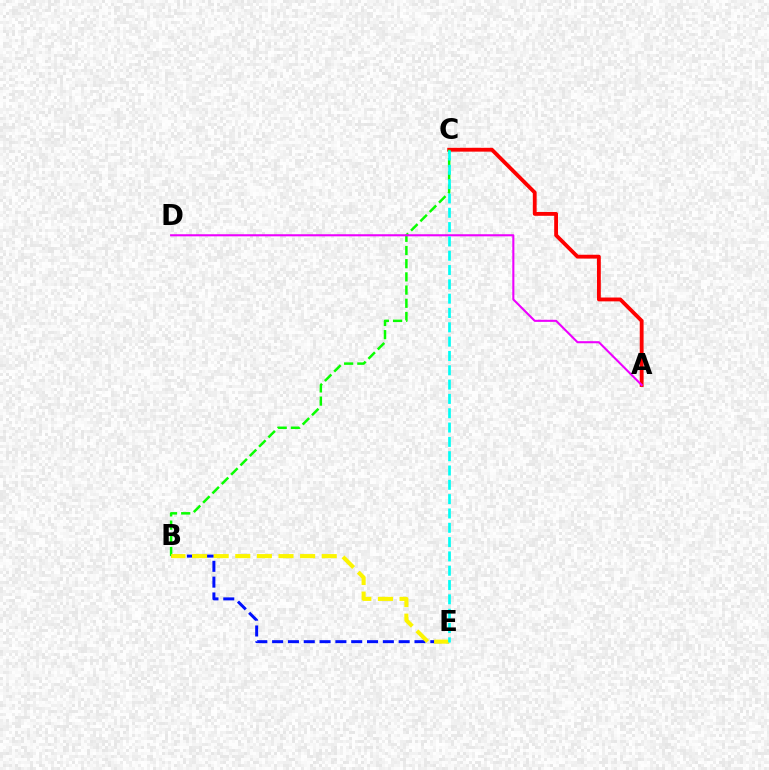{('A', 'C'): [{'color': '#ff0000', 'line_style': 'solid', 'thickness': 2.76}], ('B', 'C'): [{'color': '#08ff00', 'line_style': 'dashed', 'thickness': 1.79}], ('A', 'D'): [{'color': '#ee00ff', 'line_style': 'solid', 'thickness': 1.5}], ('B', 'E'): [{'color': '#0010ff', 'line_style': 'dashed', 'thickness': 2.15}, {'color': '#fcf500', 'line_style': 'dashed', 'thickness': 2.94}], ('C', 'E'): [{'color': '#00fff6', 'line_style': 'dashed', 'thickness': 1.95}]}